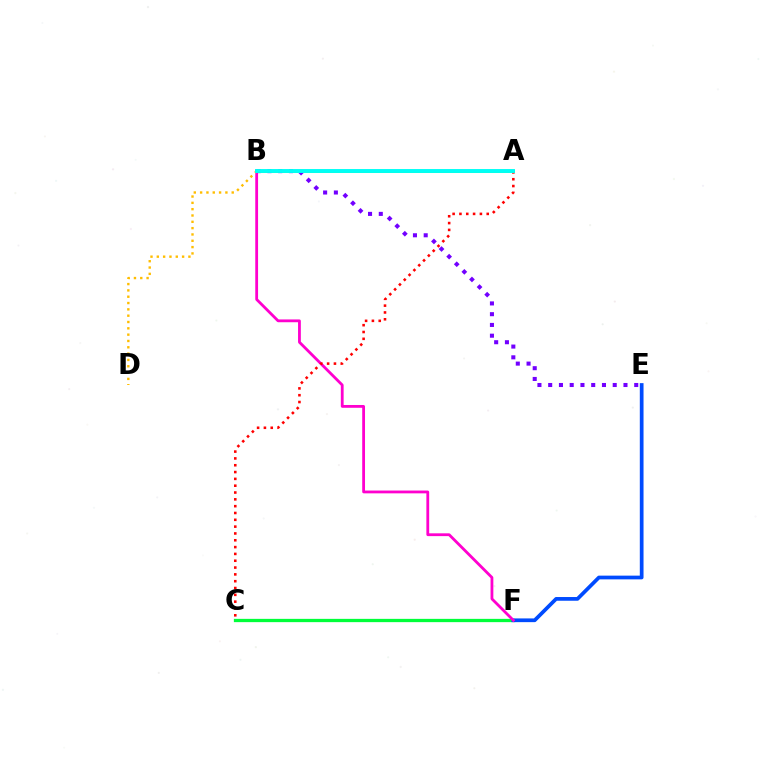{('C', 'F'): [{'color': '#00ff39', 'line_style': 'solid', 'thickness': 2.36}], ('E', 'F'): [{'color': '#004bff', 'line_style': 'solid', 'thickness': 2.68}], ('B', 'F'): [{'color': '#ff00cf', 'line_style': 'solid', 'thickness': 2.02}], ('A', 'B'): [{'color': '#84ff00', 'line_style': 'solid', 'thickness': 2.17}, {'color': '#00fff6', 'line_style': 'solid', 'thickness': 2.82}], ('B', 'D'): [{'color': '#ffbd00', 'line_style': 'dotted', 'thickness': 1.72}], ('B', 'E'): [{'color': '#7200ff', 'line_style': 'dotted', 'thickness': 2.92}], ('A', 'C'): [{'color': '#ff0000', 'line_style': 'dotted', 'thickness': 1.85}]}